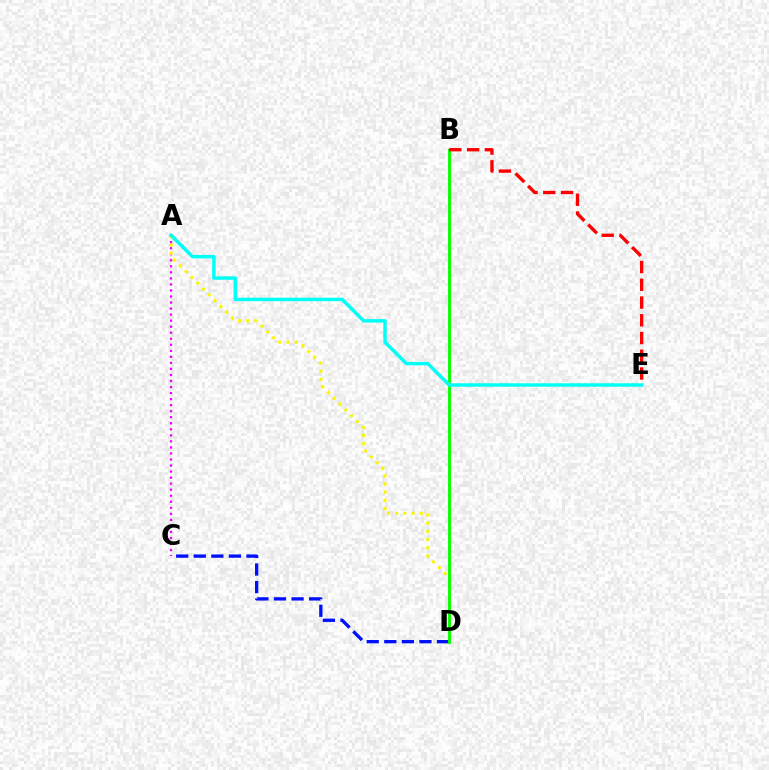{('A', 'C'): [{'color': '#ee00ff', 'line_style': 'dotted', 'thickness': 1.64}], ('C', 'D'): [{'color': '#0010ff', 'line_style': 'dashed', 'thickness': 2.39}], ('A', 'D'): [{'color': '#fcf500', 'line_style': 'dotted', 'thickness': 2.23}], ('B', 'D'): [{'color': '#08ff00', 'line_style': 'solid', 'thickness': 2.09}], ('A', 'E'): [{'color': '#00fff6', 'line_style': 'solid', 'thickness': 2.5}], ('B', 'E'): [{'color': '#ff0000', 'line_style': 'dashed', 'thickness': 2.41}]}